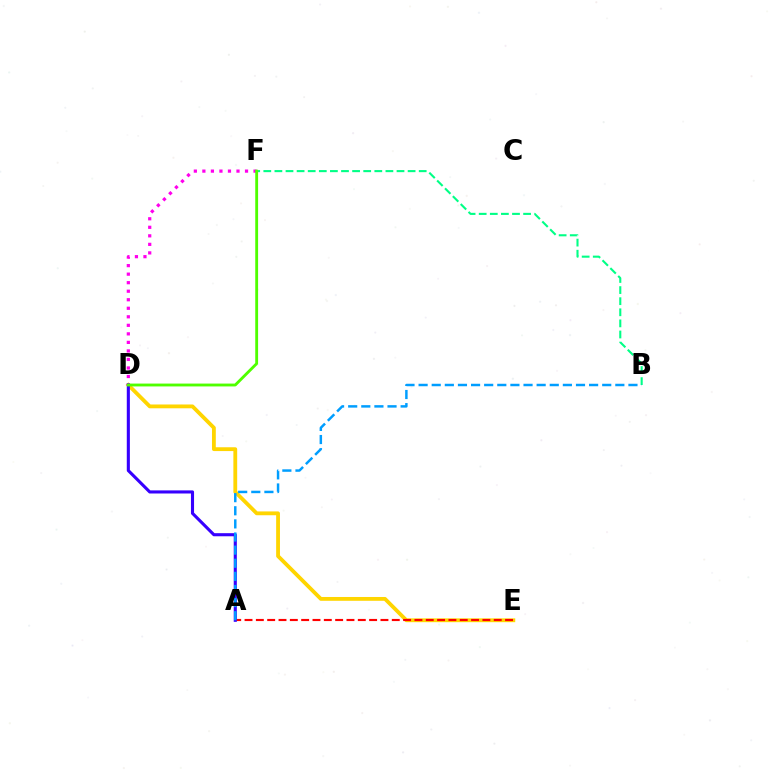{('D', 'E'): [{'color': '#ffd500', 'line_style': 'solid', 'thickness': 2.75}], ('B', 'F'): [{'color': '#00ff86', 'line_style': 'dashed', 'thickness': 1.51}], ('A', 'E'): [{'color': '#ff0000', 'line_style': 'dashed', 'thickness': 1.54}], ('D', 'F'): [{'color': '#ff00ed', 'line_style': 'dotted', 'thickness': 2.32}, {'color': '#4fff00', 'line_style': 'solid', 'thickness': 2.05}], ('A', 'D'): [{'color': '#3700ff', 'line_style': 'solid', 'thickness': 2.23}], ('A', 'B'): [{'color': '#009eff', 'line_style': 'dashed', 'thickness': 1.78}]}